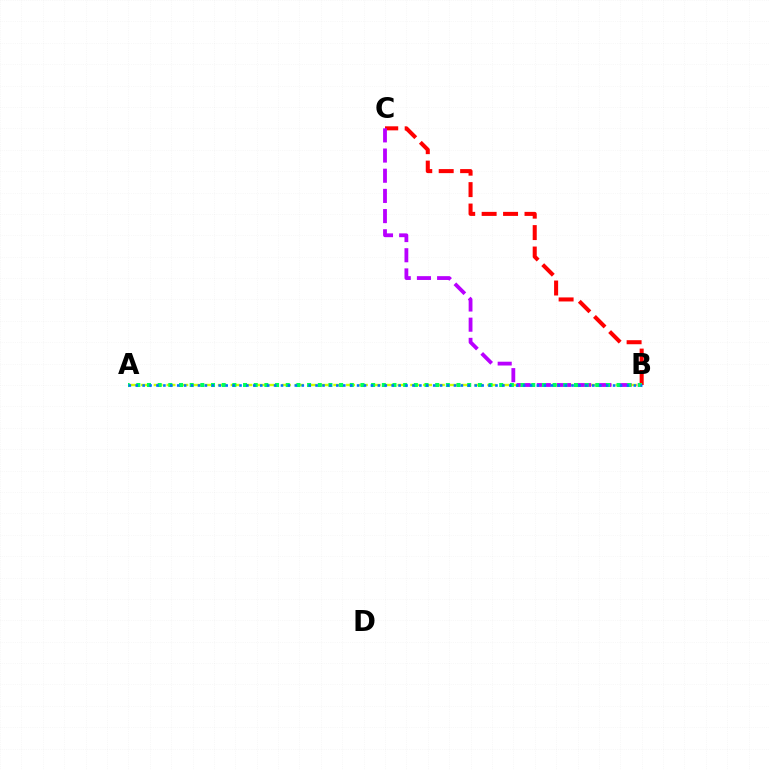{('A', 'B'): [{'color': '#d1ff00', 'line_style': 'dashed', 'thickness': 1.74}, {'color': '#00ff5c', 'line_style': 'dotted', 'thickness': 2.9}, {'color': '#0074ff', 'line_style': 'dotted', 'thickness': 1.88}], ('B', 'C'): [{'color': '#ff0000', 'line_style': 'dashed', 'thickness': 2.91}, {'color': '#b900ff', 'line_style': 'dashed', 'thickness': 2.74}]}